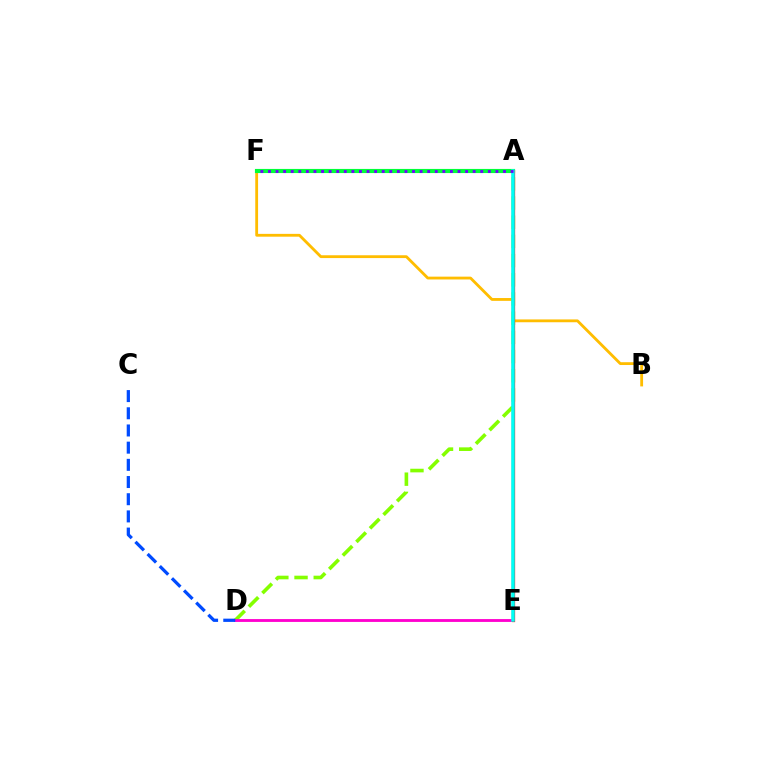{('A', 'D'): [{'color': '#84ff00', 'line_style': 'dashed', 'thickness': 2.61}], ('D', 'E'): [{'color': '#ff00cf', 'line_style': 'solid', 'thickness': 2.05}], ('B', 'F'): [{'color': '#ffbd00', 'line_style': 'solid', 'thickness': 2.03}], ('C', 'D'): [{'color': '#004bff', 'line_style': 'dashed', 'thickness': 2.34}], ('A', 'F'): [{'color': '#00ff39', 'line_style': 'solid', 'thickness': 2.98}, {'color': '#7200ff', 'line_style': 'dotted', 'thickness': 2.06}], ('A', 'E'): [{'color': '#ff0000', 'line_style': 'solid', 'thickness': 2.34}, {'color': '#00fff6', 'line_style': 'solid', 'thickness': 2.54}]}